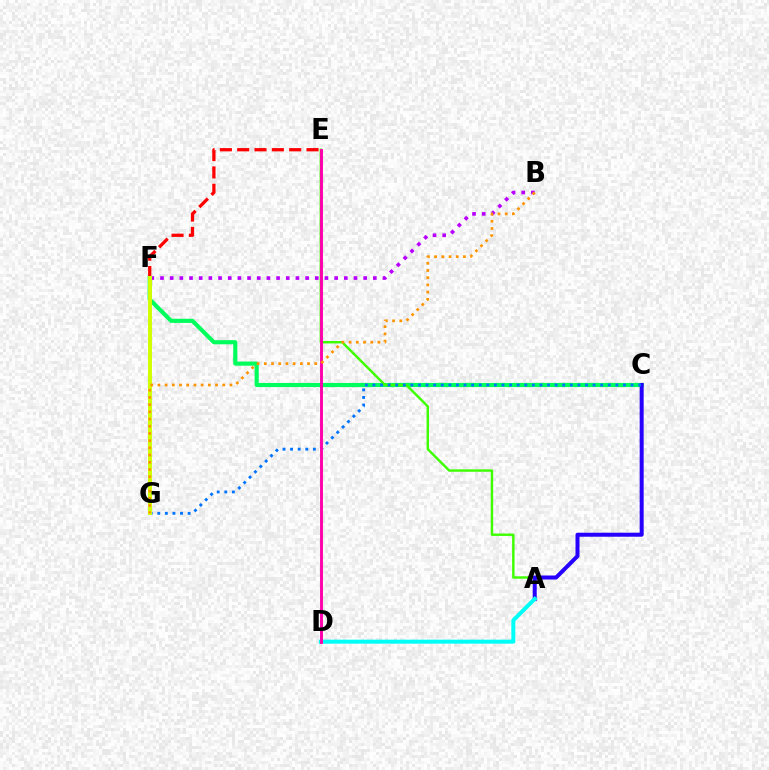{('B', 'F'): [{'color': '#b900ff', 'line_style': 'dotted', 'thickness': 2.63}], ('E', 'F'): [{'color': '#ff0000', 'line_style': 'dashed', 'thickness': 2.35}], ('C', 'F'): [{'color': '#00ff5c', 'line_style': 'solid', 'thickness': 2.98}], ('A', 'E'): [{'color': '#3dff00', 'line_style': 'solid', 'thickness': 1.74}], ('A', 'C'): [{'color': '#2500ff', 'line_style': 'solid', 'thickness': 2.88}], ('C', 'G'): [{'color': '#0074ff', 'line_style': 'dotted', 'thickness': 2.06}], ('A', 'D'): [{'color': '#00fff6', 'line_style': 'solid', 'thickness': 2.89}], ('F', 'G'): [{'color': '#d1ff00', 'line_style': 'solid', 'thickness': 2.83}], ('D', 'E'): [{'color': '#ff00ac', 'line_style': 'solid', 'thickness': 2.1}], ('B', 'G'): [{'color': '#ff9400', 'line_style': 'dotted', 'thickness': 1.96}]}